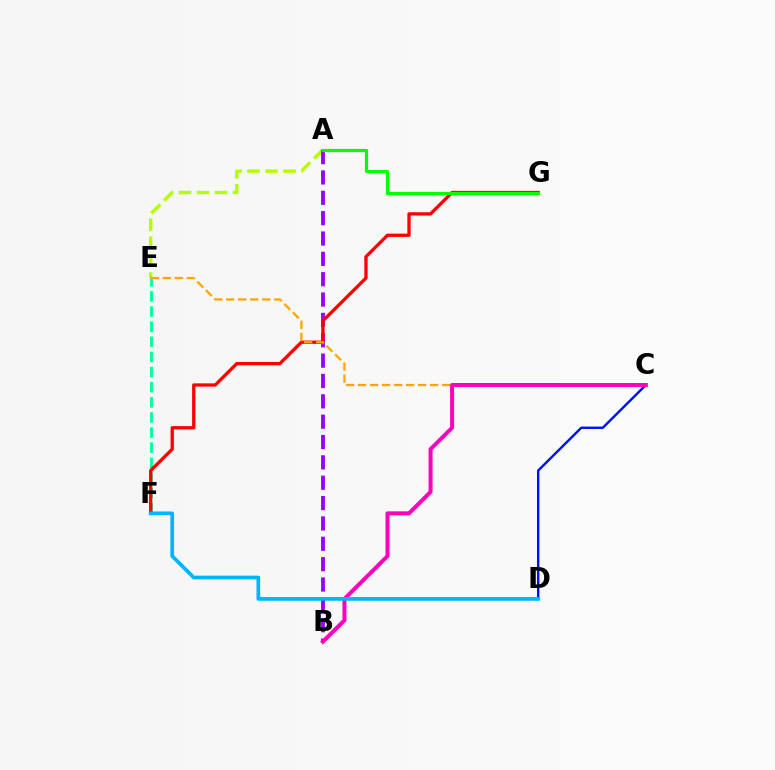{('A', 'E'): [{'color': '#b3ff00', 'line_style': 'dashed', 'thickness': 2.44}], ('A', 'B'): [{'color': '#9b00ff', 'line_style': 'dashed', 'thickness': 2.76}], ('E', 'F'): [{'color': '#00ff9d', 'line_style': 'dashed', 'thickness': 2.05}], ('F', 'G'): [{'color': '#ff0000', 'line_style': 'solid', 'thickness': 2.37}], ('A', 'G'): [{'color': '#08ff00', 'line_style': 'solid', 'thickness': 2.31}], ('C', 'E'): [{'color': '#ffa500', 'line_style': 'dashed', 'thickness': 1.63}], ('C', 'D'): [{'color': '#0010ff', 'line_style': 'solid', 'thickness': 1.74}], ('B', 'C'): [{'color': '#ff00bd', 'line_style': 'solid', 'thickness': 2.87}], ('D', 'F'): [{'color': '#00b5ff', 'line_style': 'solid', 'thickness': 2.68}]}